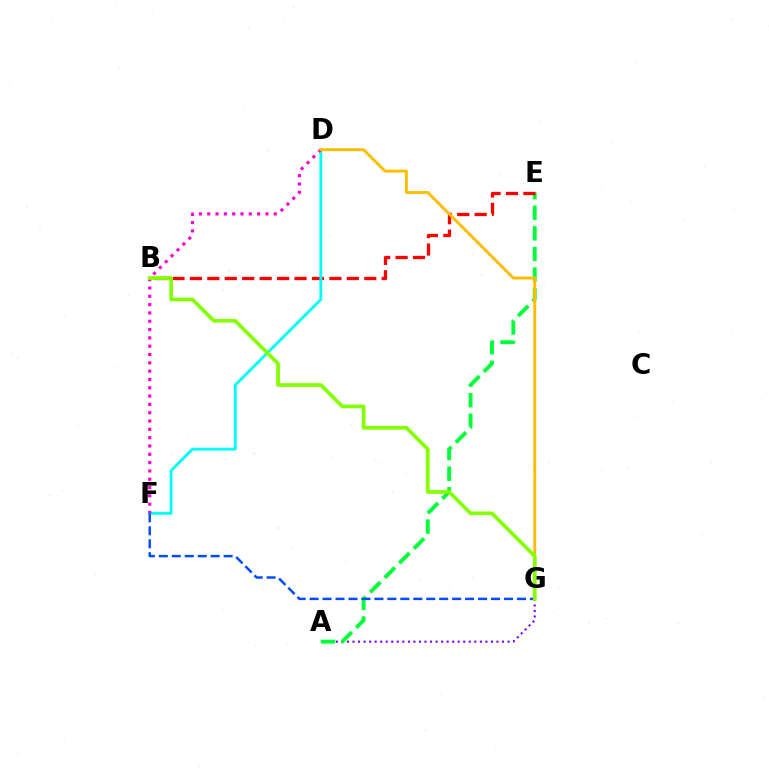{('A', 'G'): [{'color': '#7200ff', 'line_style': 'dotted', 'thickness': 1.5}], ('A', 'E'): [{'color': '#00ff39', 'line_style': 'dashed', 'thickness': 2.8}], ('B', 'E'): [{'color': '#ff0000', 'line_style': 'dashed', 'thickness': 2.37}], ('D', 'F'): [{'color': '#00fff6', 'line_style': 'solid', 'thickness': 2.05}, {'color': '#ff00cf', 'line_style': 'dotted', 'thickness': 2.26}], ('F', 'G'): [{'color': '#004bff', 'line_style': 'dashed', 'thickness': 1.76}], ('D', 'G'): [{'color': '#ffbd00', 'line_style': 'solid', 'thickness': 2.1}], ('B', 'G'): [{'color': '#84ff00', 'line_style': 'solid', 'thickness': 2.66}]}